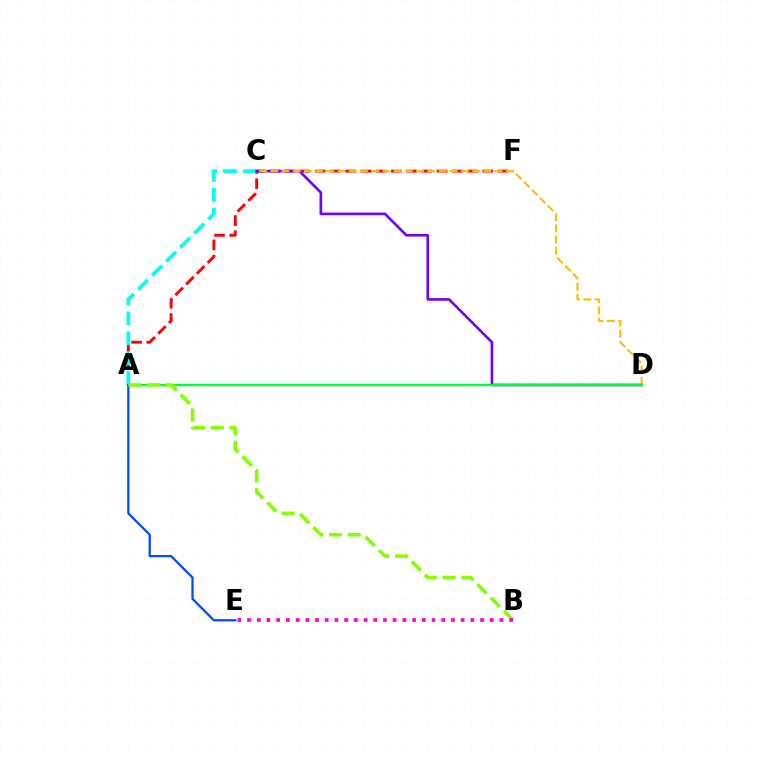{('A', 'F'): [{'color': '#ff0000', 'line_style': 'dashed', 'thickness': 2.07}], ('A', 'C'): [{'color': '#00fff6', 'line_style': 'dashed', 'thickness': 2.7}], ('C', 'D'): [{'color': '#7200ff', 'line_style': 'solid', 'thickness': 1.89}, {'color': '#ffbd00', 'line_style': 'dashed', 'thickness': 1.52}], ('A', 'D'): [{'color': '#00ff39', 'line_style': 'solid', 'thickness': 1.68}], ('A', 'E'): [{'color': '#004bff', 'line_style': 'solid', 'thickness': 1.63}], ('A', 'B'): [{'color': '#84ff00', 'line_style': 'dashed', 'thickness': 2.55}], ('B', 'E'): [{'color': '#ff00cf', 'line_style': 'dotted', 'thickness': 2.64}]}